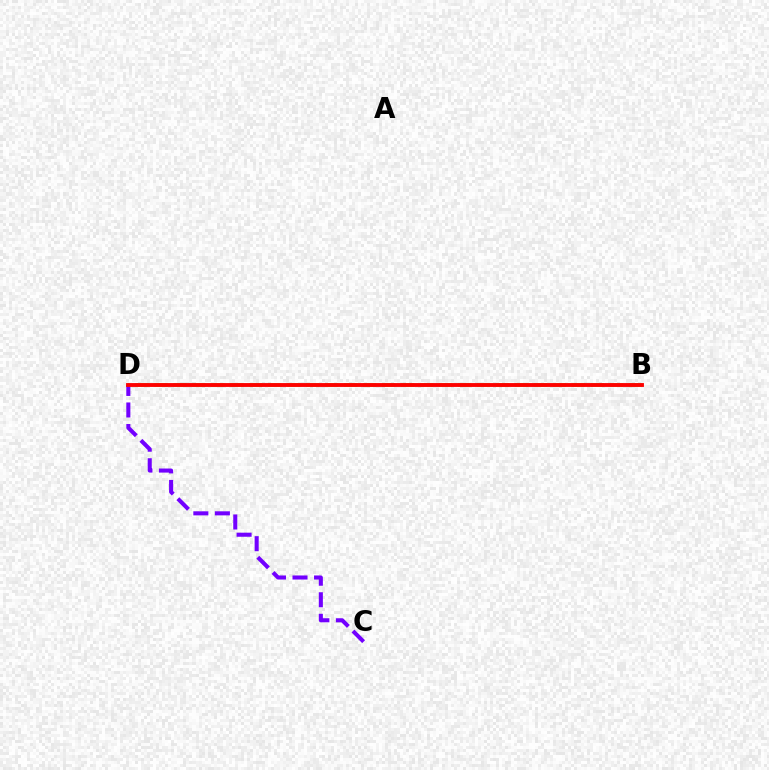{('B', 'D'): [{'color': '#84ff00', 'line_style': 'dashed', 'thickness': 2.58}, {'color': '#00fff6', 'line_style': 'solid', 'thickness': 1.7}, {'color': '#ff0000', 'line_style': 'solid', 'thickness': 2.77}], ('C', 'D'): [{'color': '#7200ff', 'line_style': 'dashed', 'thickness': 2.93}]}